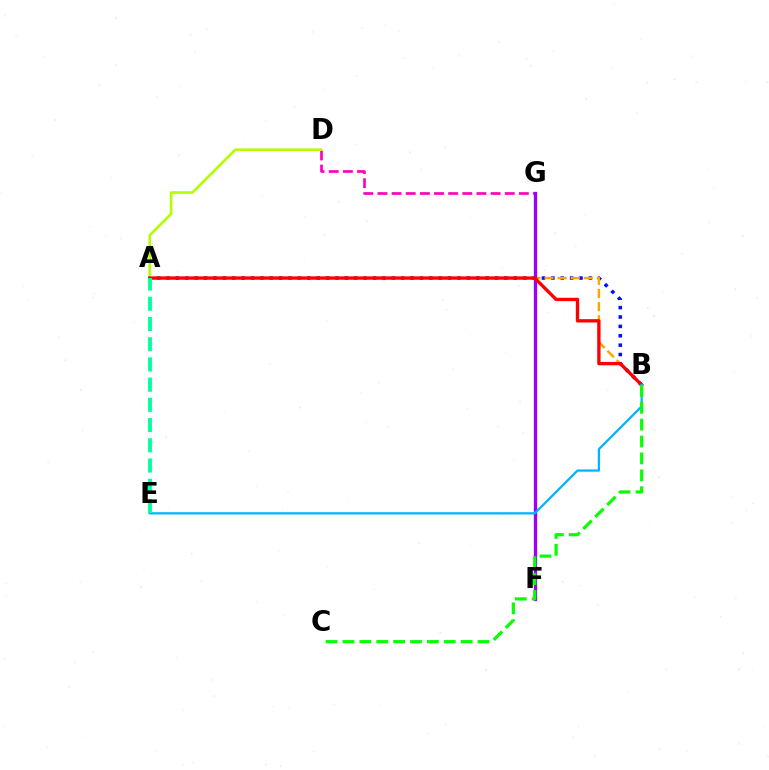{('A', 'B'): [{'color': '#0010ff', 'line_style': 'dotted', 'thickness': 2.55}, {'color': '#ffa500', 'line_style': 'dashed', 'thickness': 1.78}, {'color': '#ff0000', 'line_style': 'solid', 'thickness': 2.4}], ('D', 'G'): [{'color': '#ff00bd', 'line_style': 'dashed', 'thickness': 1.92}], ('A', 'D'): [{'color': '#b3ff00', 'line_style': 'solid', 'thickness': 1.9}], ('F', 'G'): [{'color': '#9b00ff', 'line_style': 'solid', 'thickness': 2.39}], ('B', 'E'): [{'color': '#00b5ff', 'line_style': 'solid', 'thickness': 1.64}], ('A', 'E'): [{'color': '#00ff9d', 'line_style': 'dashed', 'thickness': 2.75}], ('B', 'C'): [{'color': '#08ff00', 'line_style': 'dashed', 'thickness': 2.29}]}